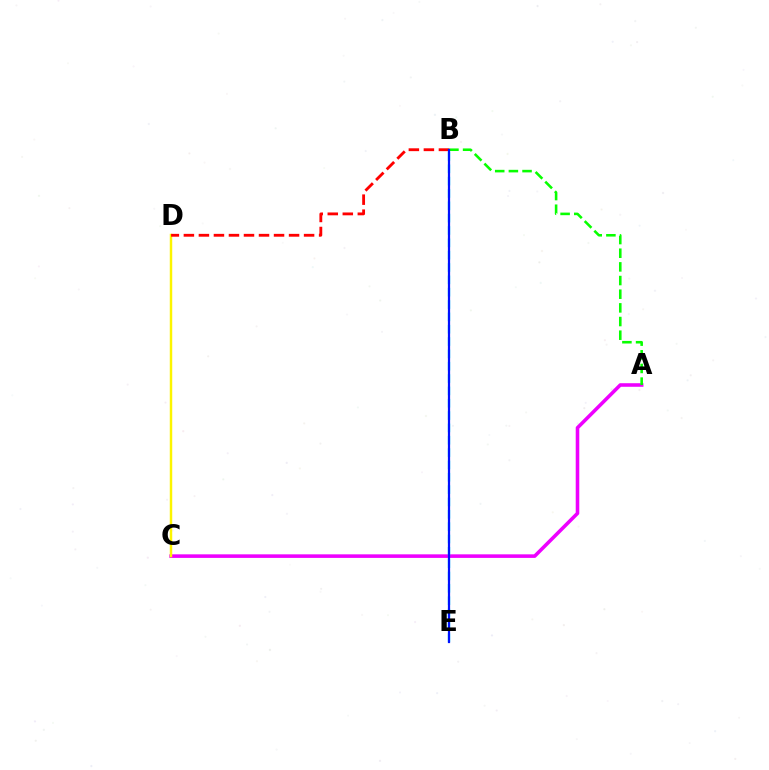{('A', 'C'): [{'color': '#ee00ff', 'line_style': 'solid', 'thickness': 2.57}], ('C', 'D'): [{'color': '#fcf500', 'line_style': 'solid', 'thickness': 1.77}], ('B', 'D'): [{'color': '#ff0000', 'line_style': 'dashed', 'thickness': 2.04}], ('B', 'E'): [{'color': '#00fff6', 'line_style': 'dashed', 'thickness': 1.68}, {'color': '#0010ff', 'line_style': 'solid', 'thickness': 1.6}], ('A', 'B'): [{'color': '#08ff00', 'line_style': 'dashed', 'thickness': 1.86}]}